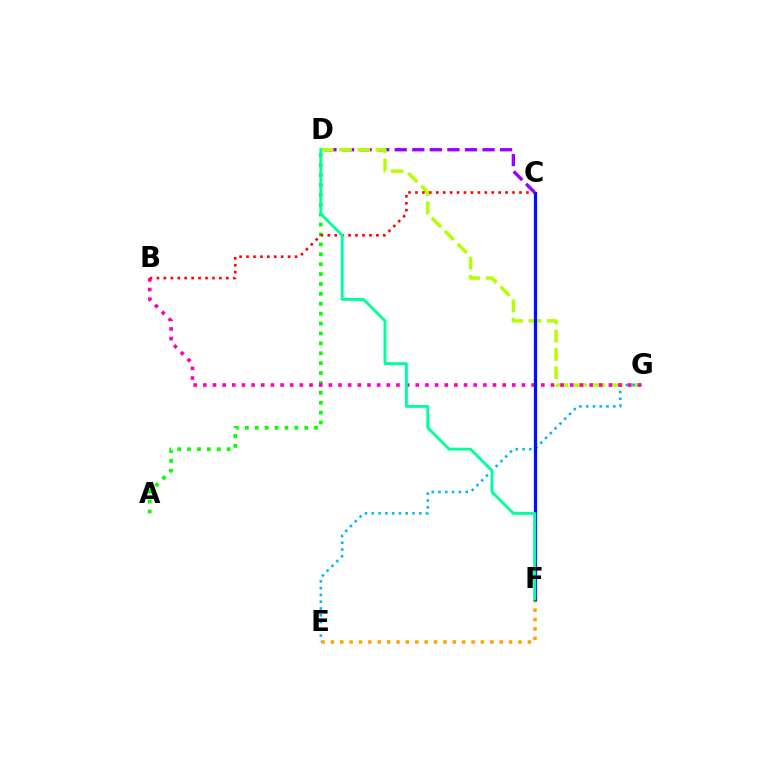{('E', 'F'): [{'color': '#ffa500', 'line_style': 'dotted', 'thickness': 2.55}], ('C', 'D'): [{'color': '#9b00ff', 'line_style': 'dashed', 'thickness': 2.39}], ('D', 'G'): [{'color': '#b3ff00', 'line_style': 'dashed', 'thickness': 2.48}], ('E', 'G'): [{'color': '#00b5ff', 'line_style': 'dotted', 'thickness': 1.84}], ('A', 'D'): [{'color': '#08ff00', 'line_style': 'dotted', 'thickness': 2.69}], ('B', 'G'): [{'color': '#ff00bd', 'line_style': 'dotted', 'thickness': 2.62}], ('C', 'F'): [{'color': '#0010ff', 'line_style': 'solid', 'thickness': 2.35}], ('B', 'C'): [{'color': '#ff0000', 'line_style': 'dotted', 'thickness': 1.88}], ('D', 'F'): [{'color': '#00ff9d', 'line_style': 'solid', 'thickness': 2.09}]}